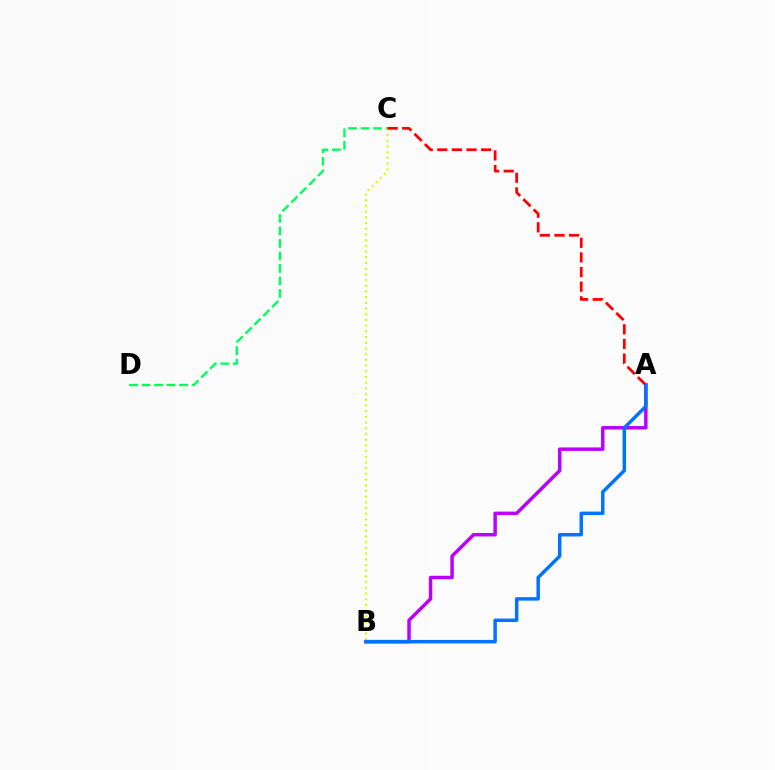{('C', 'D'): [{'color': '#00ff5c', 'line_style': 'dashed', 'thickness': 1.7}], ('B', 'C'): [{'color': '#d1ff00', 'line_style': 'dotted', 'thickness': 1.55}], ('A', 'B'): [{'color': '#b900ff', 'line_style': 'solid', 'thickness': 2.49}, {'color': '#0074ff', 'line_style': 'solid', 'thickness': 2.5}], ('A', 'C'): [{'color': '#ff0000', 'line_style': 'dashed', 'thickness': 1.99}]}